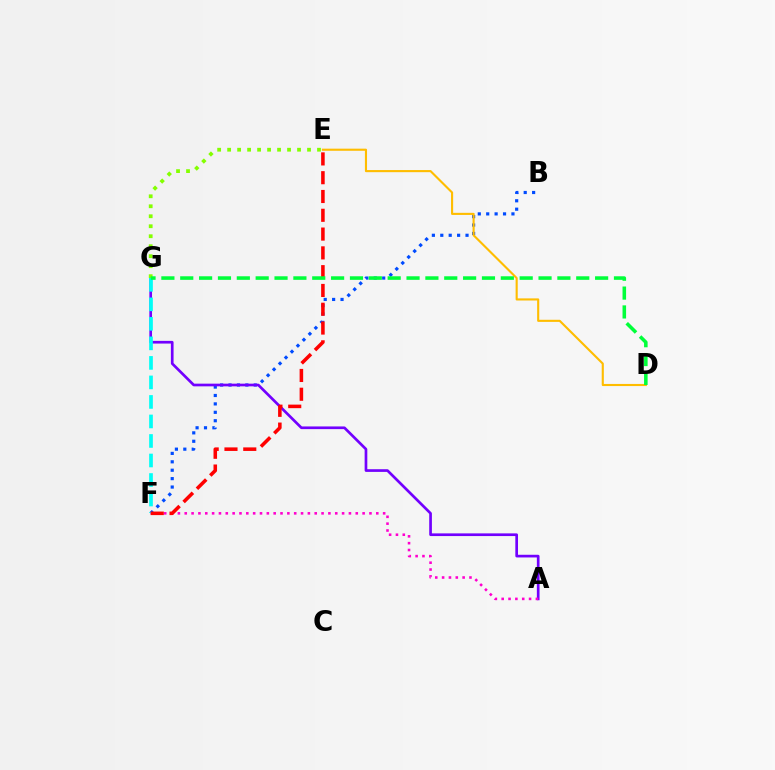{('B', 'F'): [{'color': '#004bff', 'line_style': 'dotted', 'thickness': 2.29}], ('A', 'G'): [{'color': '#7200ff', 'line_style': 'solid', 'thickness': 1.93}], ('D', 'E'): [{'color': '#ffbd00', 'line_style': 'solid', 'thickness': 1.52}], ('A', 'F'): [{'color': '#ff00cf', 'line_style': 'dotted', 'thickness': 1.86}], ('E', 'G'): [{'color': '#84ff00', 'line_style': 'dotted', 'thickness': 2.71}], ('F', 'G'): [{'color': '#00fff6', 'line_style': 'dashed', 'thickness': 2.65}], ('E', 'F'): [{'color': '#ff0000', 'line_style': 'dashed', 'thickness': 2.55}], ('D', 'G'): [{'color': '#00ff39', 'line_style': 'dashed', 'thickness': 2.56}]}